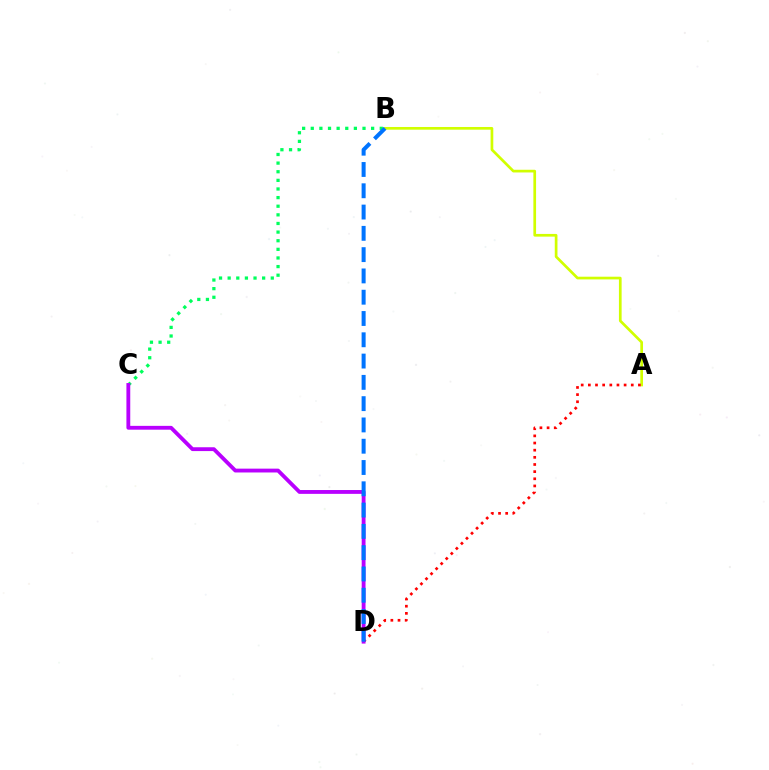{('A', 'B'): [{'color': '#d1ff00', 'line_style': 'solid', 'thickness': 1.94}], ('A', 'D'): [{'color': '#ff0000', 'line_style': 'dotted', 'thickness': 1.94}], ('B', 'C'): [{'color': '#00ff5c', 'line_style': 'dotted', 'thickness': 2.34}], ('C', 'D'): [{'color': '#b900ff', 'line_style': 'solid', 'thickness': 2.76}], ('B', 'D'): [{'color': '#0074ff', 'line_style': 'dashed', 'thickness': 2.89}]}